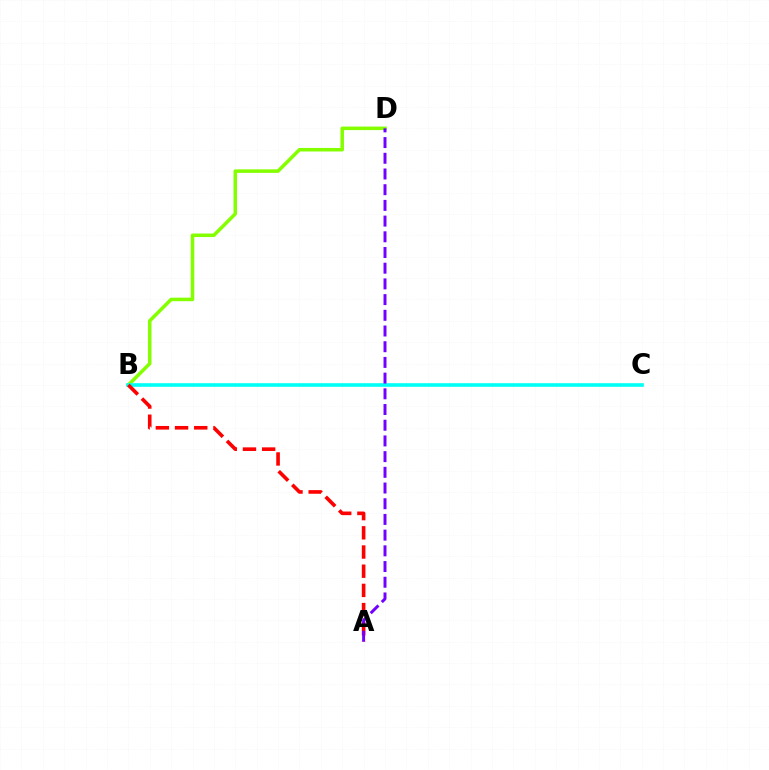{('B', 'D'): [{'color': '#84ff00', 'line_style': 'solid', 'thickness': 2.53}], ('B', 'C'): [{'color': '#00fff6', 'line_style': 'solid', 'thickness': 2.6}], ('A', 'B'): [{'color': '#ff0000', 'line_style': 'dashed', 'thickness': 2.61}], ('A', 'D'): [{'color': '#7200ff', 'line_style': 'dashed', 'thickness': 2.13}]}